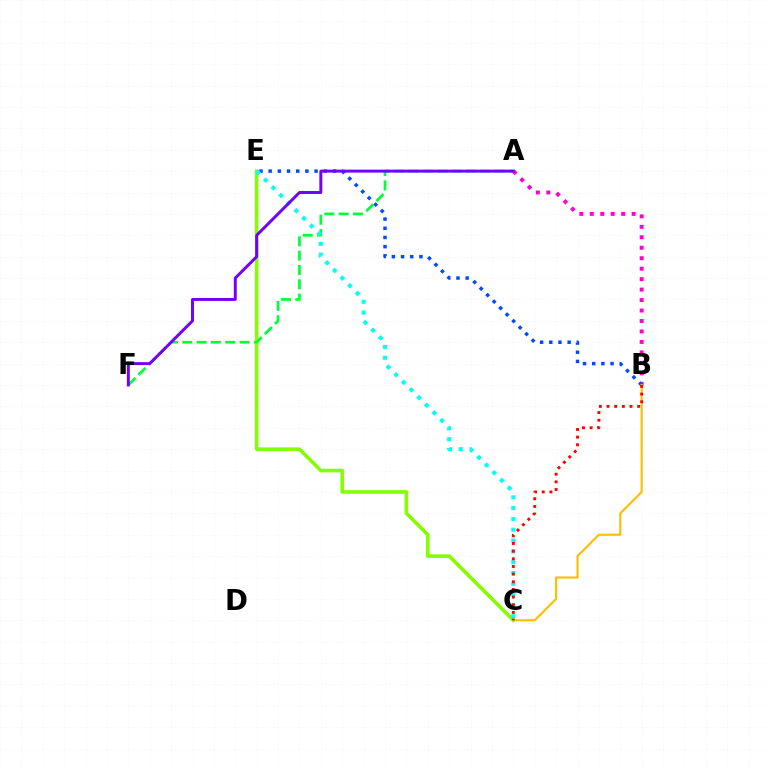{('A', 'B'): [{'color': '#ff00cf', 'line_style': 'dotted', 'thickness': 2.84}], ('B', 'E'): [{'color': '#004bff', 'line_style': 'dotted', 'thickness': 2.5}], ('B', 'C'): [{'color': '#ffbd00', 'line_style': 'solid', 'thickness': 1.52}, {'color': '#ff0000', 'line_style': 'dotted', 'thickness': 2.08}], ('C', 'E'): [{'color': '#84ff00', 'line_style': 'solid', 'thickness': 2.58}, {'color': '#00fff6', 'line_style': 'dotted', 'thickness': 2.94}], ('A', 'F'): [{'color': '#00ff39', 'line_style': 'dashed', 'thickness': 1.95}, {'color': '#7200ff', 'line_style': 'solid', 'thickness': 2.13}]}